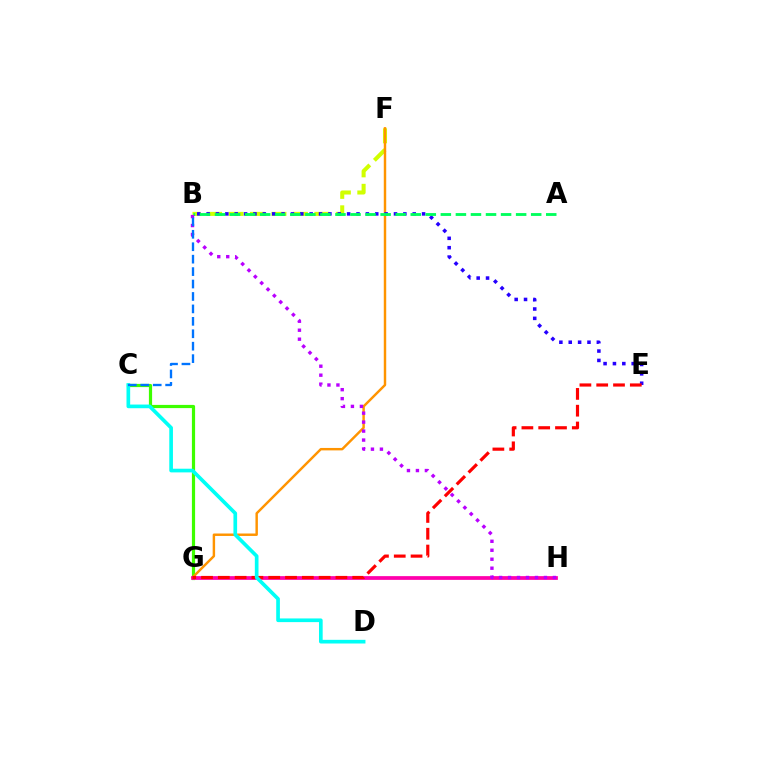{('C', 'G'): [{'color': '#3dff00', 'line_style': 'solid', 'thickness': 2.3}], ('B', 'F'): [{'color': '#d1ff00', 'line_style': 'dashed', 'thickness': 2.91}], ('F', 'G'): [{'color': '#ff9400', 'line_style': 'solid', 'thickness': 1.76}], ('G', 'H'): [{'color': '#ff00ac', 'line_style': 'solid', 'thickness': 2.7}], ('B', 'E'): [{'color': '#2500ff', 'line_style': 'dotted', 'thickness': 2.55}], ('E', 'G'): [{'color': '#ff0000', 'line_style': 'dashed', 'thickness': 2.28}], ('A', 'B'): [{'color': '#00ff5c', 'line_style': 'dashed', 'thickness': 2.05}], ('C', 'D'): [{'color': '#00fff6', 'line_style': 'solid', 'thickness': 2.64}], ('B', 'H'): [{'color': '#b900ff', 'line_style': 'dotted', 'thickness': 2.44}], ('B', 'C'): [{'color': '#0074ff', 'line_style': 'dashed', 'thickness': 1.69}]}